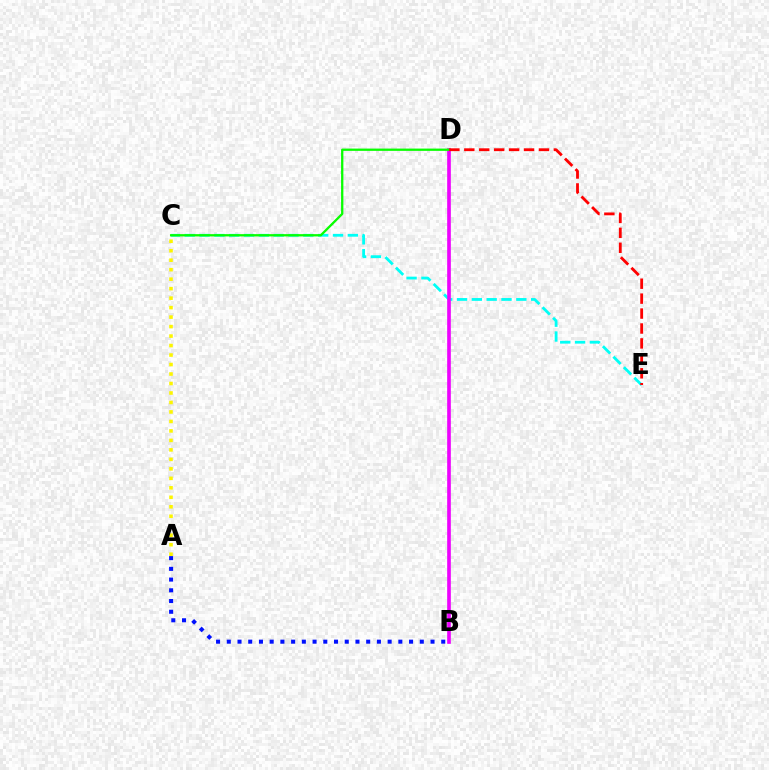{('C', 'E'): [{'color': '#00fff6', 'line_style': 'dashed', 'thickness': 2.01}], ('B', 'D'): [{'color': '#ee00ff', 'line_style': 'solid', 'thickness': 2.63}], ('A', 'B'): [{'color': '#0010ff', 'line_style': 'dotted', 'thickness': 2.91}], ('C', 'D'): [{'color': '#08ff00', 'line_style': 'solid', 'thickness': 1.65}], ('A', 'C'): [{'color': '#fcf500', 'line_style': 'dotted', 'thickness': 2.58}], ('D', 'E'): [{'color': '#ff0000', 'line_style': 'dashed', 'thickness': 2.03}]}